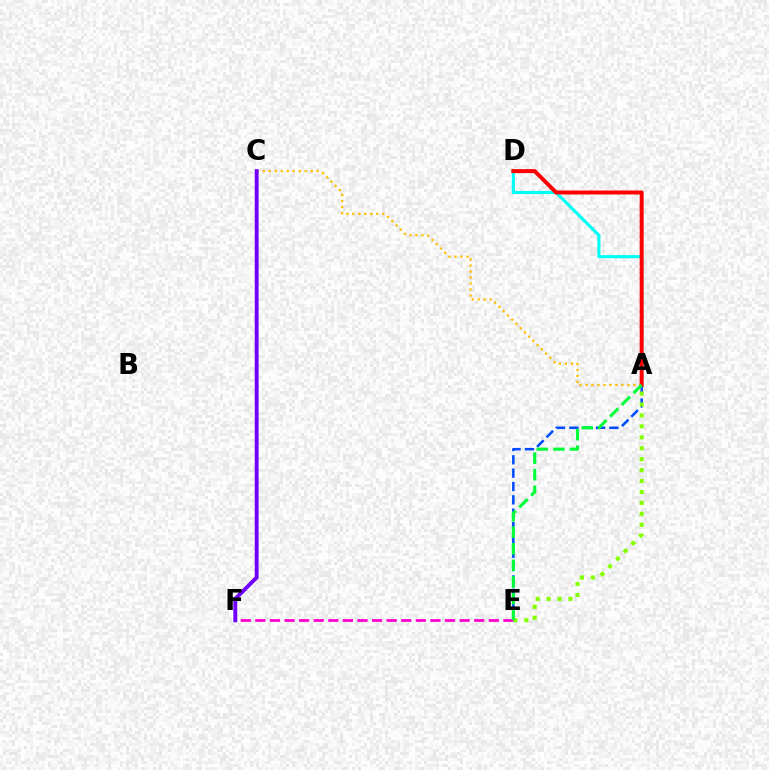{('A', 'E'): [{'color': '#004bff', 'line_style': 'dashed', 'thickness': 1.81}, {'color': '#84ff00', 'line_style': 'dotted', 'thickness': 2.97}, {'color': '#00ff39', 'line_style': 'dashed', 'thickness': 2.25}], ('A', 'C'): [{'color': '#ffbd00', 'line_style': 'dotted', 'thickness': 1.63}], ('E', 'F'): [{'color': '#ff00cf', 'line_style': 'dashed', 'thickness': 1.98}], ('A', 'D'): [{'color': '#00fff6', 'line_style': 'solid', 'thickness': 2.26}, {'color': '#ff0000', 'line_style': 'solid', 'thickness': 2.87}], ('C', 'F'): [{'color': '#7200ff', 'line_style': 'solid', 'thickness': 2.8}]}